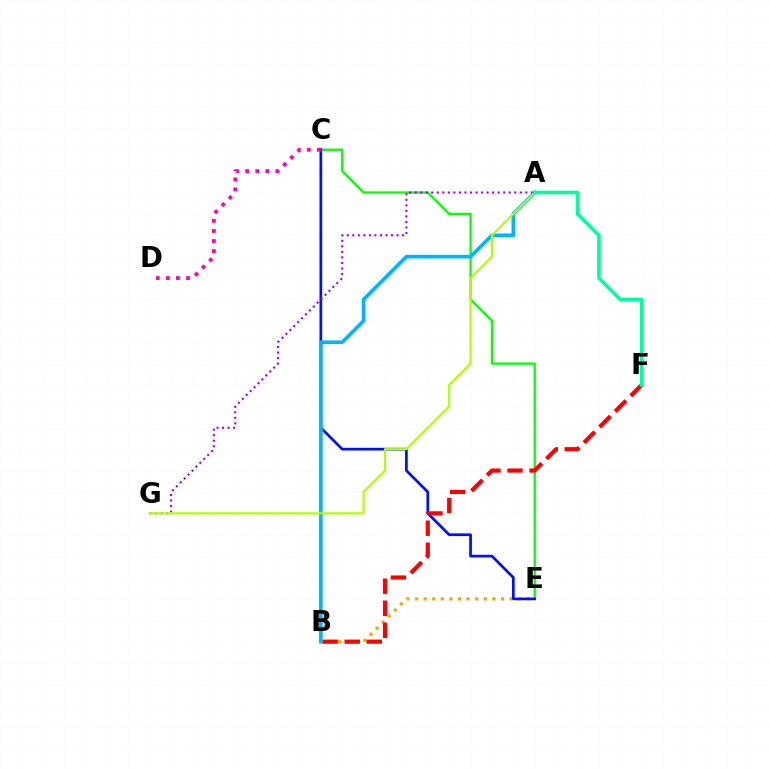{('B', 'E'): [{'color': '#ffa500', 'line_style': 'dotted', 'thickness': 2.34}], ('C', 'E'): [{'color': '#08ff00', 'line_style': 'solid', 'thickness': 1.66}, {'color': '#0010ff', 'line_style': 'solid', 'thickness': 1.96}], ('B', 'F'): [{'color': '#ff0000', 'line_style': 'dashed', 'thickness': 3.0}], ('A', 'B'): [{'color': '#00b5ff', 'line_style': 'solid', 'thickness': 2.62}], ('C', 'D'): [{'color': '#ff00bd', 'line_style': 'dotted', 'thickness': 2.74}], ('A', 'G'): [{'color': '#9b00ff', 'line_style': 'dotted', 'thickness': 1.5}, {'color': '#b3ff00', 'line_style': 'solid', 'thickness': 1.57}], ('A', 'F'): [{'color': '#00ff9d', 'line_style': 'solid', 'thickness': 2.59}]}